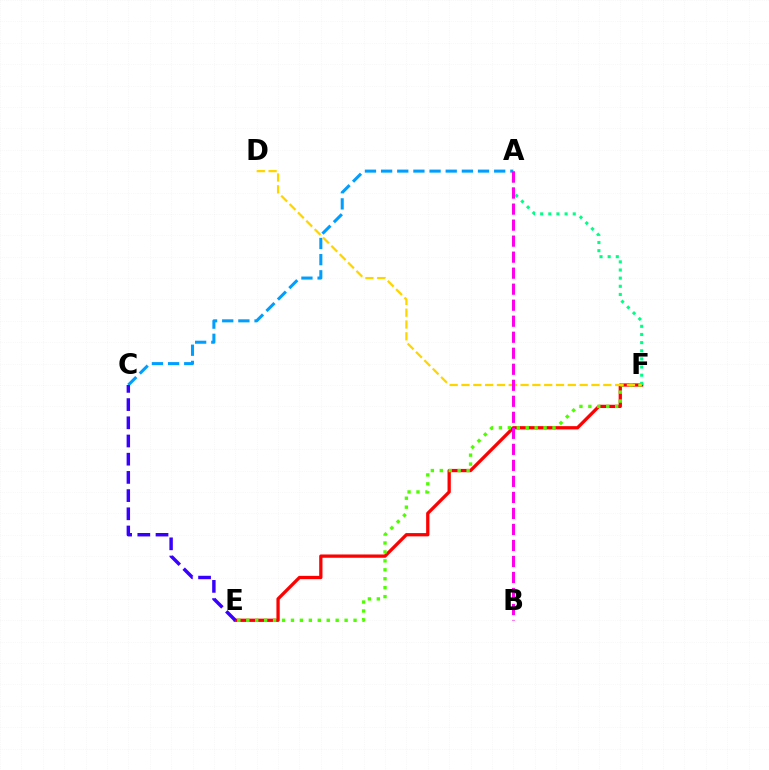{('E', 'F'): [{'color': '#ff0000', 'line_style': 'solid', 'thickness': 2.36}, {'color': '#4fff00', 'line_style': 'dotted', 'thickness': 2.43}], ('A', 'F'): [{'color': '#00ff86', 'line_style': 'dotted', 'thickness': 2.21}], ('A', 'C'): [{'color': '#009eff', 'line_style': 'dashed', 'thickness': 2.19}], ('C', 'E'): [{'color': '#3700ff', 'line_style': 'dashed', 'thickness': 2.47}], ('D', 'F'): [{'color': '#ffd500', 'line_style': 'dashed', 'thickness': 1.61}], ('A', 'B'): [{'color': '#ff00ed', 'line_style': 'dashed', 'thickness': 2.18}]}